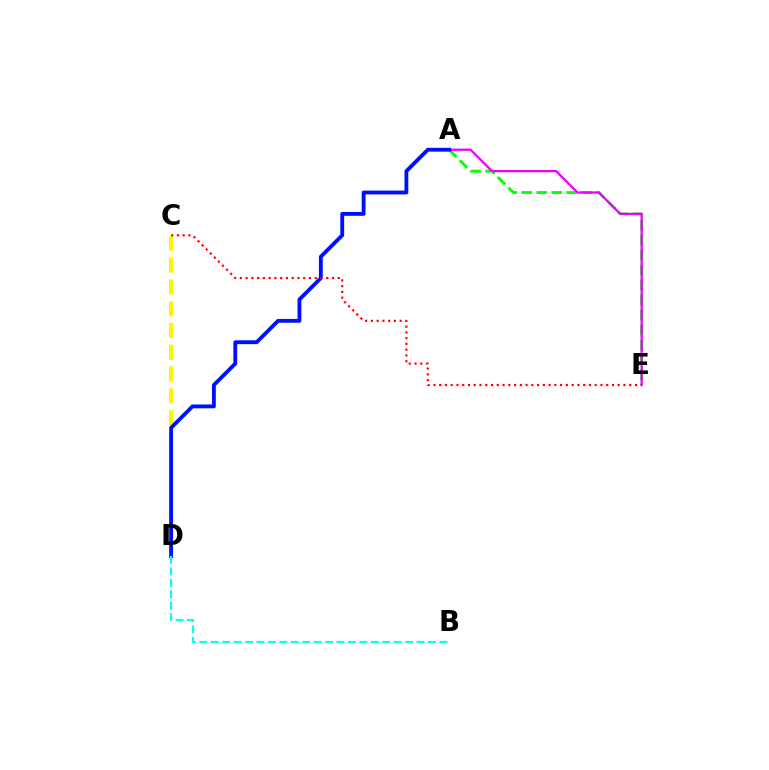{('A', 'E'): [{'color': '#08ff00', 'line_style': 'dashed', 'thickness': 2.04}, {'color': '#ee00ff', 'line_style': 'solid', 'thickness': 1.64}], ('C', 'D'): [{'color': '#fcf500', 'line_style': 'dashed', 'thickness': 2.96}], ('A', 'D'): [{'color': '#0010ff', 'line_style': 'solid', 'thickness': 2.77}], ('B', 'D'): [{'color': '#00fff6', 'line_style': 'dashed', 'thickness': 1.55}], ('C', 'E'): [{'color': '#ff0000', 'line_style': 'dotted', 'thickness': 1.56}]}